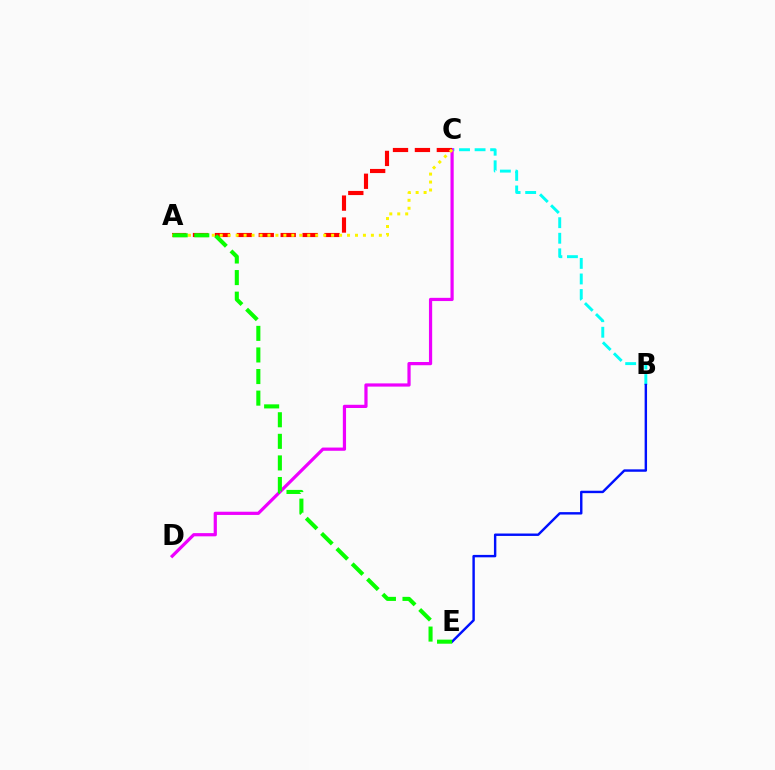{('B', 'C'): [{'color': '#00fff6', 'line_style': 'dashed', 'thickness': 2.11}], ('B', 'E'): [{'color': '#0010ff', 'line_style': 'solid', 'thickness': 1.74}], ('C', 'D'): [{'color': '#ee00ff', 'line_style': 'solid', 'thickness': 2.31}], ('A', 'C'): [{'color': '#ff0000', 'line_style': 'dashed', 'thickness': 2.98}, {'color': '#fcf500', 'line_style': 'dotted', 'thickness': 2.16}], ('A', 'E'): [{'color': '#08ff00', 'line_style': 'dashed', 'thickness': 2.93}]}